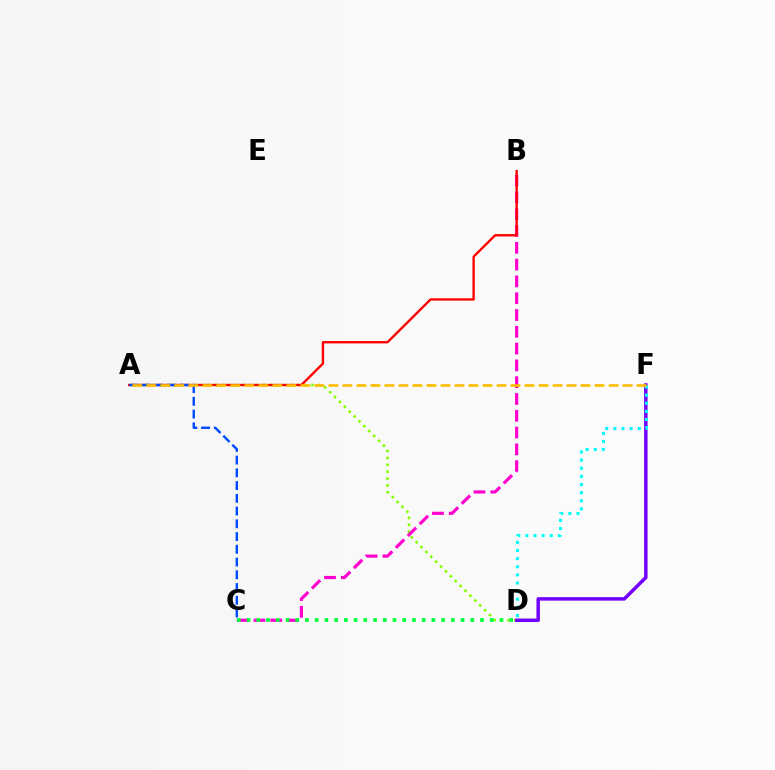{('A', 'D'): [{'color': '#84ff00', 'line_style': 'dotted', 'thickness': 1.87}], ('B', 'C'): [{'color': '#ff00cf', 'line_style': 'dashed', 'thickness': 2.28}], ('A', 'B'): [{'color': '#ff0000', 'line_style': 'solid', 'thickness': 1.69}], ('C', 'D'): [{'color': '#00ff39', 'line_style': 'dotted', 'thickness': 2.64}], ('D', 'F'): [{'color': '#7200ff', 'line_style': 'solid', 'thickness': 2.5}, {'color': '#00fff6', 'line_style': 'dotted', 'thickness': 2.21}], ('A', 'C'): [{'color': '#004bff', 'line_style': 'dashed', 'thickness': 1.73}], ('A', 'F'): [{'color': '#ffbd00', 'line_style': 'dashed', 'thickness': 1.9}]}